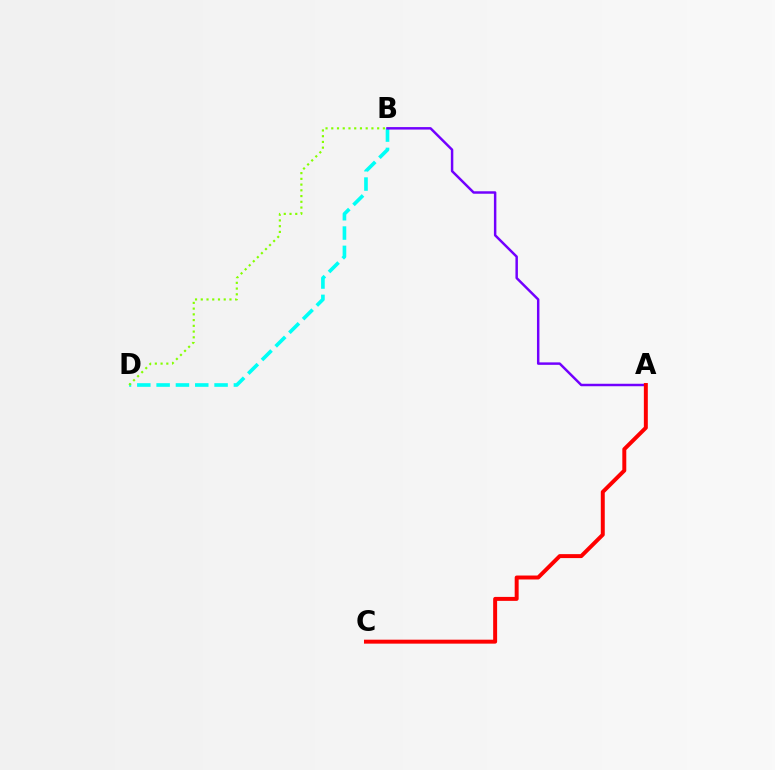{('B', 'D'): [{'color': '#00fff6', 'line_style': 'dashed', 'thickness': 2.62}, {'color': '#84ff00', 'line_style': 'dotted', 'thickness': 1.56}], ('A', 'B'): [{'color': '#7200ff', 'line_style': 'solid', 'thickness': 1.78}], ('A', 'C'): [{'color': '#ff0000', 'line_style': 'solid', 'thickness': 2.85}]}